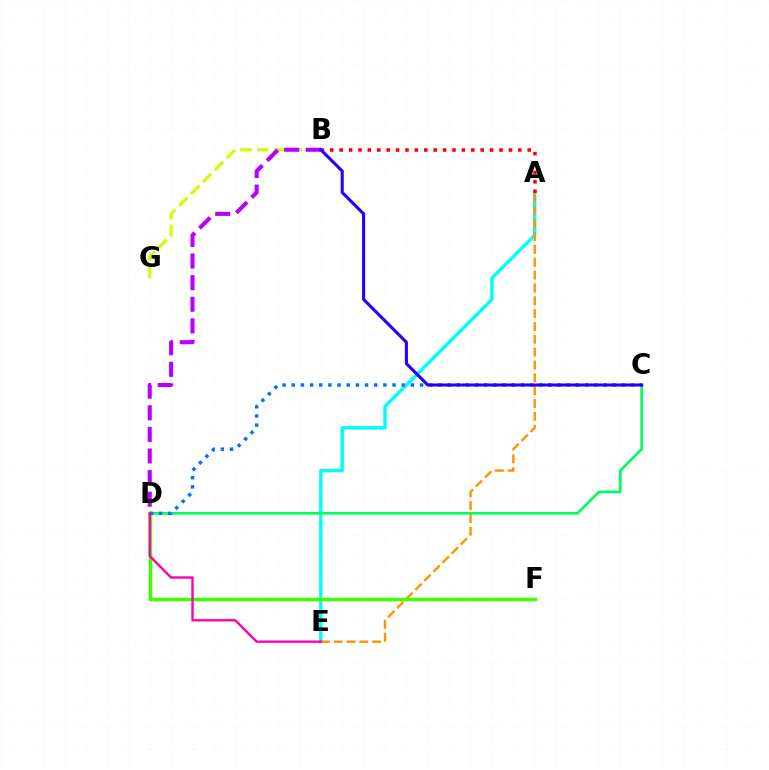{('B', 'G'): [{'color': '#d1ff00', 'line_style': 'dashed', 'thickness': 2.29}], ('B', 'D'): [{'color': '#b900ff', 'line_style': 'dashed', 'thickness': 2.94}], ('A', 'E'): [{'color': '#00fff6', 'line_style': 'solid', 'thickness': 2.44}, {'color': '#ff9400', 'line_style': 'dashed', 'thickness': 1.74}], ('A', 'B'): [{'color': '#ff0000', 'line_style': 'dotted', 'thickness': 2.55}], ('D', 'F'): [{'color': '#3dff00', 'line_style': 'solid', 'thickness': 2.5}], ('C', 'D'): [{'color': '#00ff5c', 'line_style': 'solid', 'thickness': 1.94}, {'color': '#0074ff', 'line_style': 'dotted', 'thickness': 2.49}], ('D', 'E'): [{'color': '#ff00ac', 'line_style': 'solid', 'thickness': 1.72}], ('B', 'C'): [{'color': '#2500ff', 'line_style': 'solid', 'thickness': 2.22}]}